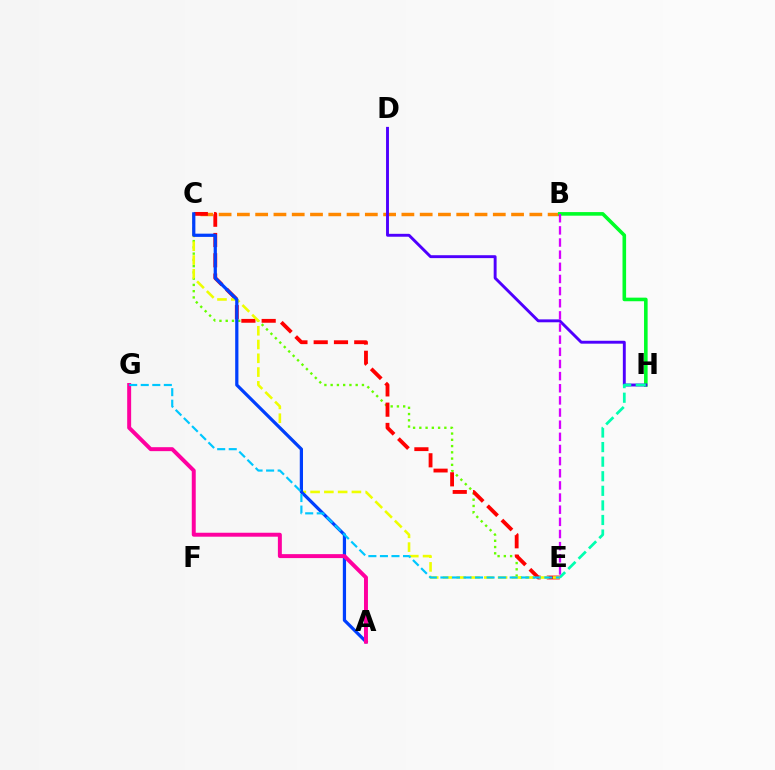{('B', 'C'): [{'color': '#ff8800', 'line_style': 'dashed', 'thickness': 2.48}], ('B', 'H'): [{'color': '#00ff27', 'line_style': 'solid', 'thickness': 2.59}], ('D', 'H'): [{'color': '#4f00ff', 'line_style': 'solid', 'thickness': 2.09}], ('E', 'H'): [{'color': '#00ffaf', 'line_style': 'dashed', 'thickness': 1.98}], ('C', 'E'): [{'color': '#66ff00', 'line_style': 'dotted', 'thickness': 1.7}, {'color': '#ff0000', 'line_style': 'dashed', 'thickness': 2.75}, {'color': '#eeff00', 'line_style': 'dashed', 'thickness': 1.87}], ('A', 'C'): [{'color': '#003fff', 'line_style': 'solid', 'thickness': 2.32}], ('A', 'G'): [{'color': '#ff00a0', 'line_style': 'solid', 'thickness': 2.85}], ('E', 'G'): [{'color': '#00c7ff', 'line_style': 'dashed', 'thickness': 1.57}], ('B', 'E'): [{'color': '#d600ff', 'line_style': 'dashed', 'thickness': 1.65}]}